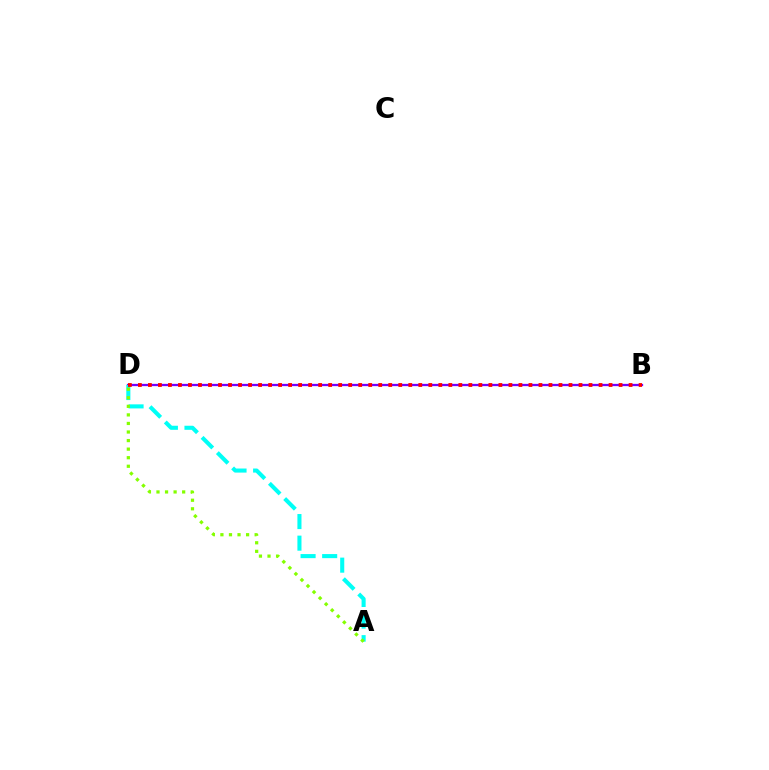{('B', 'D'): [{'color': '#7200ff', 'line_style': 'solid', 'thickness': 1.64}, {'color': '#ff0000', 'line_style': 'dotted', 'thickness': 2.72}], ('A', 'D'): [{'color': '#00fff6', 'line_style': 'dashed', 'thickness': 2.93}, {'color': '#84ff00', 'line_style': 'dotted', 'thickness': 2.33}]}